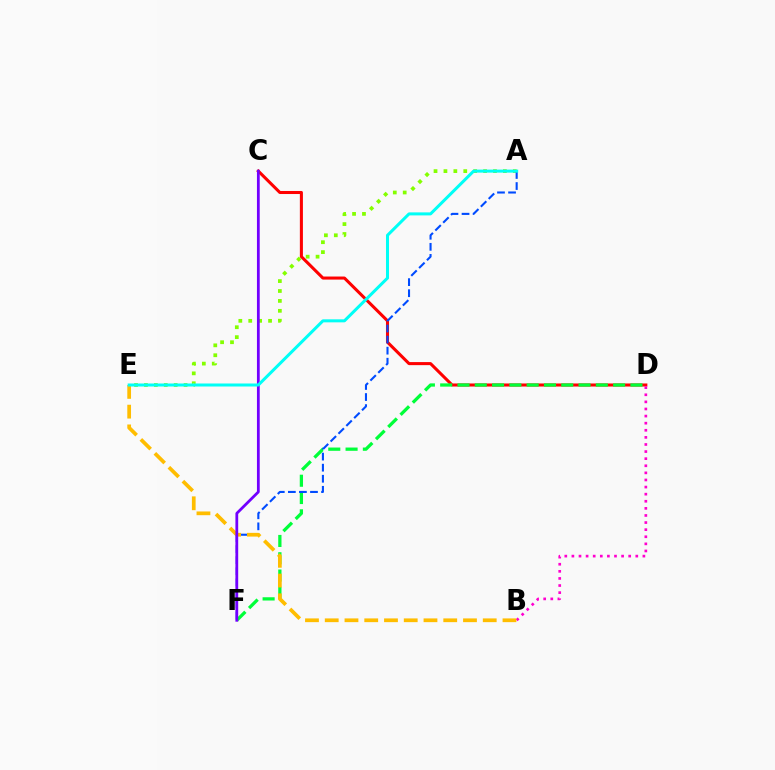{('C', 'D'): [{'color': '#ff0000', 'line_style': 'solid', 'thickness': 2.2}], ('A', 'E'): [{'color': '#84ff00', 'line_style': 'dotted', 'thickness': 2.69}, {'color': '#00fff6', 'line_style': 'solid', 'thickness': 2.17}], ('D', 'F'): [{'color': '#00ff39', 'line_style': 'dashed', 'thickness': 2.35}], ('A', 'F'): [{'color': '#004bff', 'line_style': 'dashed', 'thickness': 1.5}], ('B', 'D'): [{'color': '#ff00cf', 'line_style': 'dotted', 'thickness': 1.93}], ('B', 'E'): [{'color': '#ffbd00', 'line_style': 'dashed', 'thickness': 2.68}], ('C', 'F'): [{'color': '#7200ff', 'line_style': 'solid', 'thickness': 2.0}]}